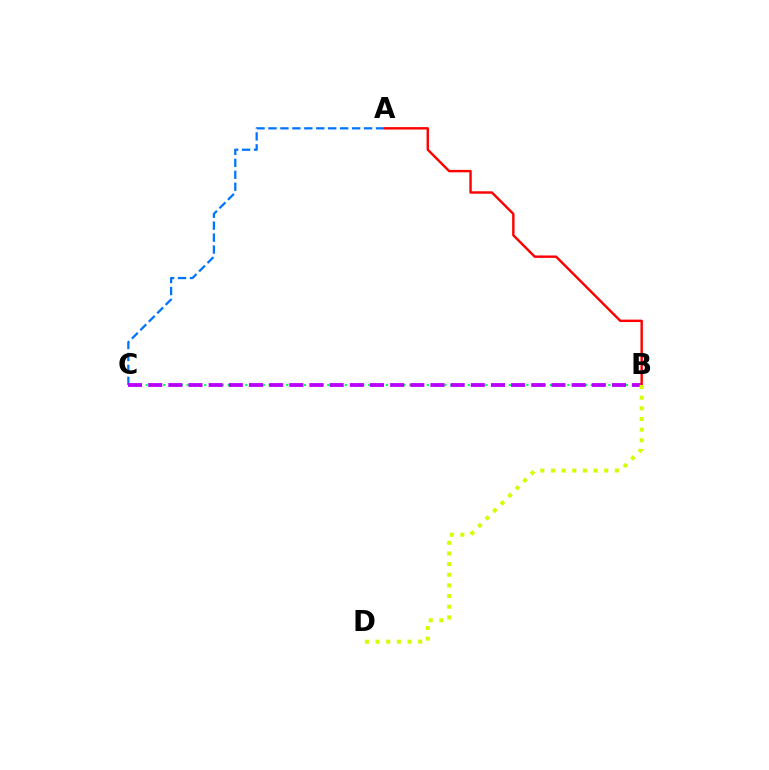{('B', 'C'): [{'color': '#00ff5c', 'line_style': 'dotted', 'thickness': 1.59}, {'color': '#b900ff', 'line_style': 'dashed', 'thickness': 2.74}], ('A', 'C'): [{'color': '#0074ff', 'line_style': 'dashed', 'thickness': 1.62}], ('A', 'B'): [{'color': '#ff0000', 'line_style': 'solid', 'thickness': 1.74}], ('B', 'D'): [{'color': '#d1ff00', 'line_style': 'dotted', 'thickness': 2.89}]}